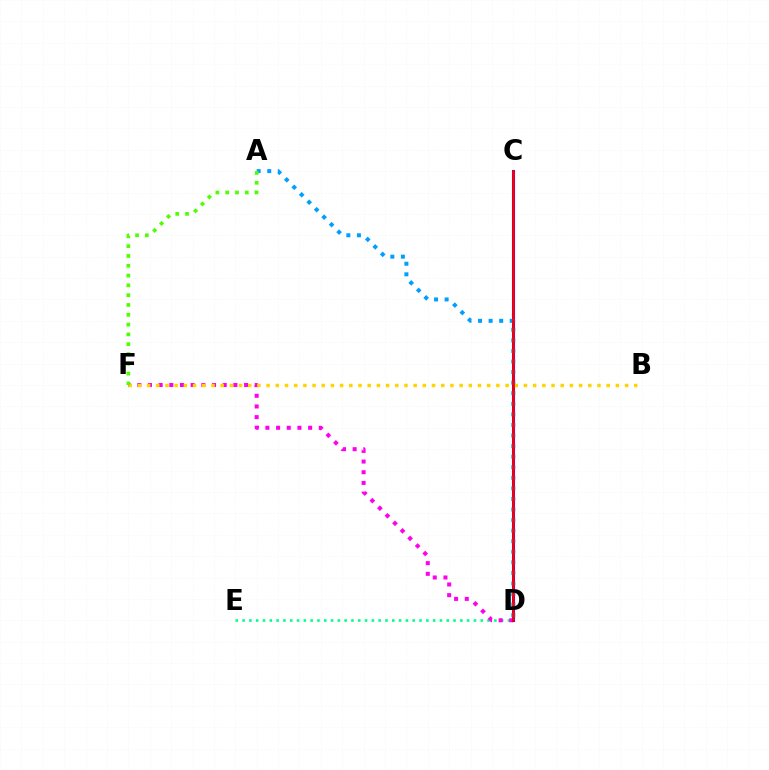{('D', 'E'): [{'color': '#00ff86', 'line_style': 'dotted', 'thickness': 1.85}], ('D', 'F'): [{'color': '#ff00ed', 'line_style': 'dotted', 'thickness': 2.9}], ('C', 'D'): [{'color': '#3700ff', 'line_style': 'solid', 'thickness': 2.21}, {'color': '#ff0000', 'line_style': 'solid', 'thickness': 1.81}], ('A', 'D'): [{'color': '#009eff', 'line_style': 'dotted', 'thickness': 2.87}], ('B', 'F'): [{'color': '#ffd500', 'line_style': 'dotted', 'thickness': 2.5}], ('A', 'F'): [{'color': '#4fff00', 'line_style': 'dotted', 'thickness': 2.66}]}